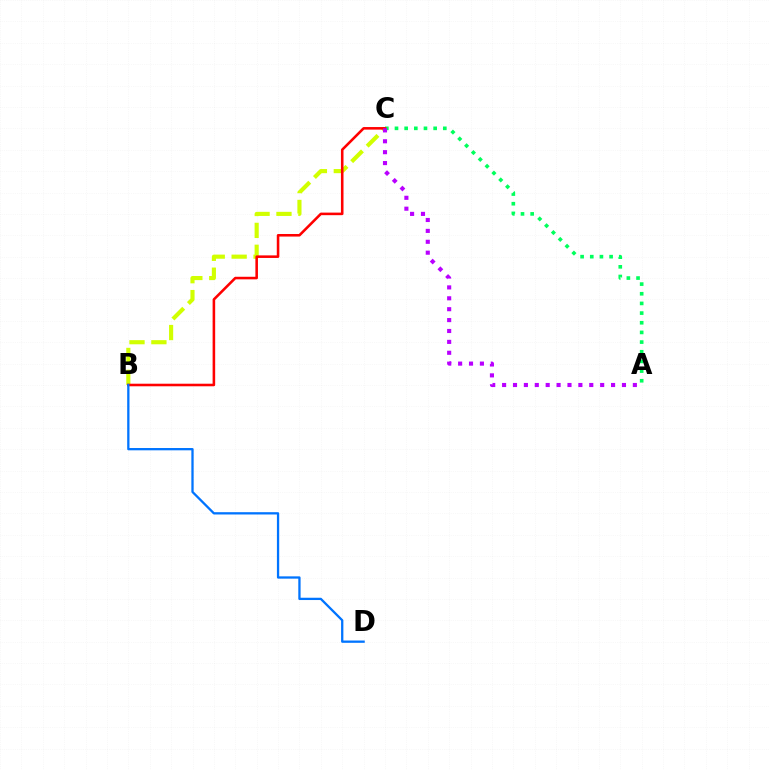{('B', 'C'): [{'color': '#d1ff00', 'line_style': 'dashed', 'thickness': 2.97}, {'color': '#ff0000', 'line_style': 'solid', 'thickness': 1.85}], ('A', 'C'): [{'color': '#00ff5c', 'line_style': 'dotted', 'thickness': 2.63}, {'color': '#b900ff', 'line_style': 'dotted', 'thickness': 2.96}], ('B', 'D'): [{'color': '#0074ff', 'line_style': 'solid', 'thickness': 1.65}]}